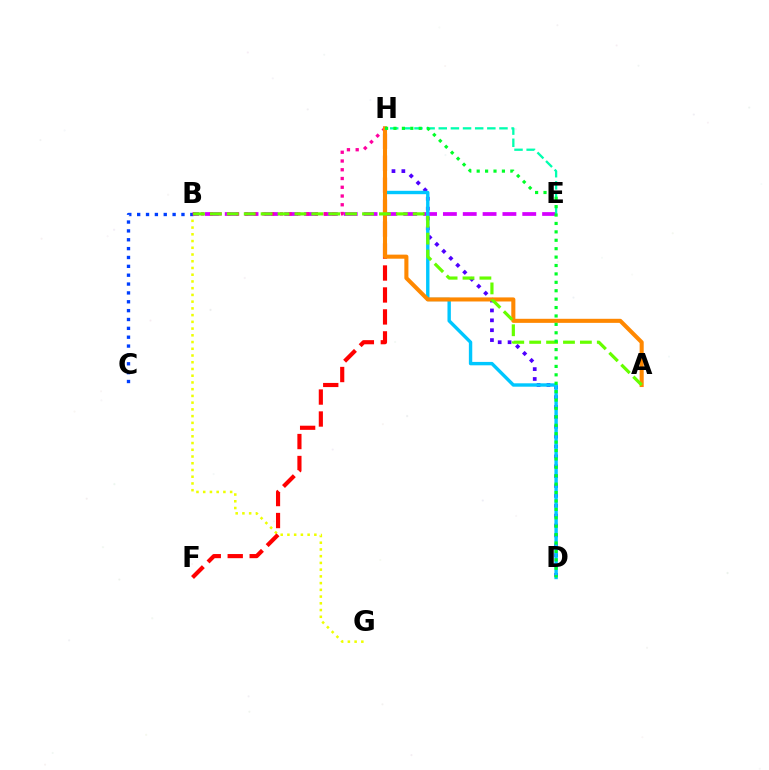{('B', 'G'): [{'color': '#eeff00', 'line_style': 'dotted', 'thickness': 1.83}], ('B', 'C'): [{'color': '#003fff', 'line_style': 'dotted', 'thickness': 2.41}], ('D', 'H'): [{'color': '#4f00ff', 'line_style': 'dotted', 'thickness': 2.68}, {'color': '#00c7ff', 'line_style': 'solid', 'thickness': 2.44}, {'color': '#00ff27', 'line_style': 'dotted', 'thickness': 2.28}], ('F', 'H'): [{'color': '#ff0000', 'line_style': 'dashed', 'thickness': 2.98}], ('B', 'E'): [{'color': '#d600ff', 'line_style': 'dashed', 'thickness': 2.69}], ('B', 'H'): [{'color': '#ff00a0', 'line_style': 'dotted', 'thickness': 2.38}], ('A', 'H'): [{'color': '#ff8800', 'line_style': 'solid', 'thickness': 2.93}], ('E', 'H'): [{'color': '#00ffaf', 'line_style': 'dashed', 'thickness': 1.65}], ('A', 'B'): [{'color': '#66ff00', 'line_style': 'dashed', 'thickness': 2.3}]}